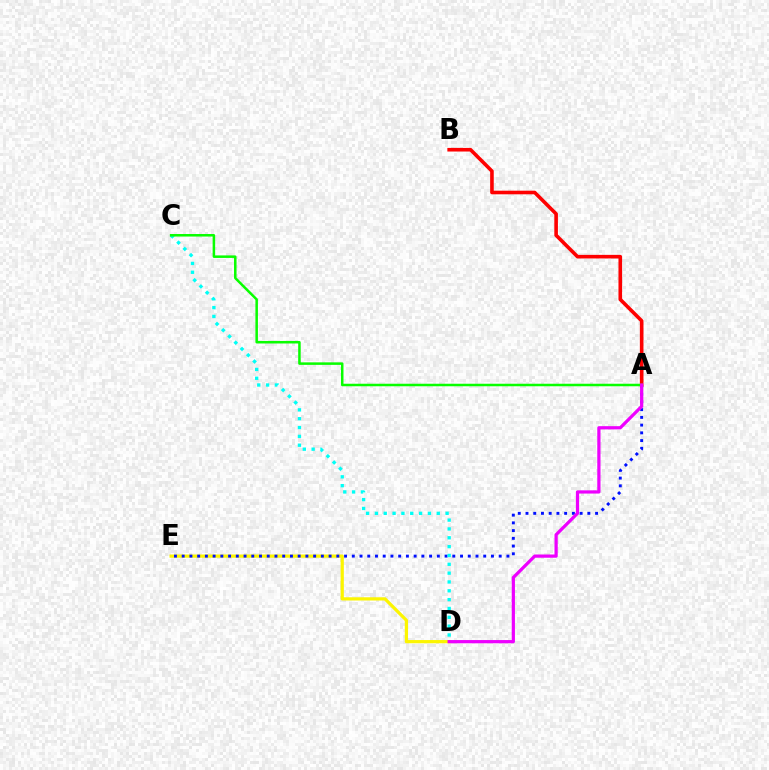{('A', 'B'): [{'color': '#ff0000', 'line_style': 'solid', 'thickness': 2.6}], ('D', 'E'): [{'color': '#fcf500', 'line_style': 'solid', 'thickness': 2.32}], ('A', 'E'): [{'color': '#0010ff', 'line_style': 'dotted', 'thickness': 2.1}], ('C', 'D'): [{'color': '#00fff6', 'line_style': 'dotted', 'thickness': 2.4}], ('A', 'C'): [{'color': '#08ff00', 'line_style': 'solid', 'thickness': 1.81}], ('A', 'D'): [{'color': '#ee00ff', 'line_style': 'solid', 'thickness': 2.32}]}